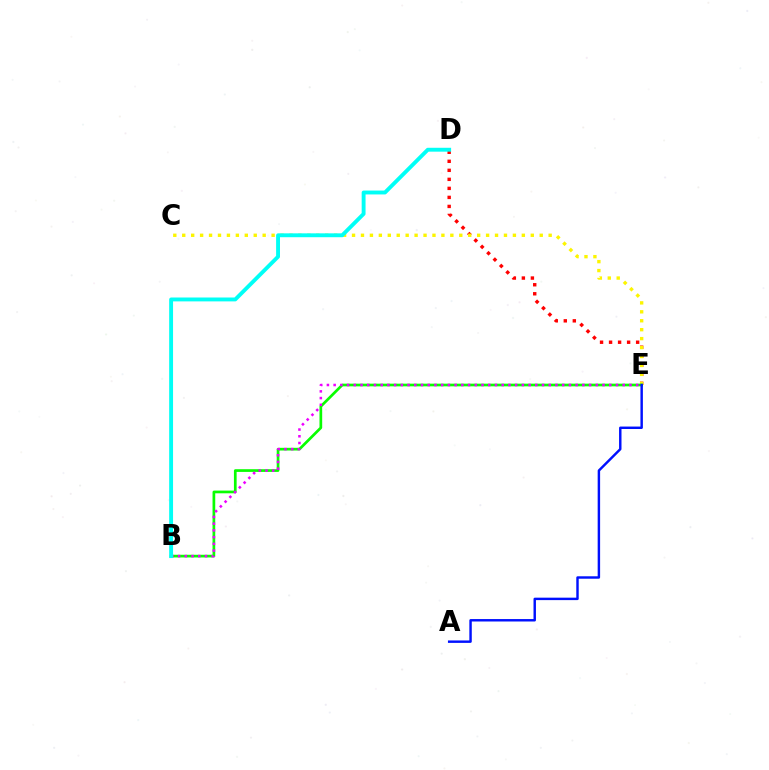{('D', 'E'): [{'color': '#ff0000', 'line_style': 'dotted', 'thickness': 2.45}], ('C', 'E'): [{'color': '#fcf500', 'line_style': 'dotted', 'thickness': 2.43}], ('B', 'E'): [{'color': '#08ff00', 'line_style': 'solid', 'thickness': 1.95}, {'color': '#ee00ff', 'line_style': 'dotted', 'thickness': 1.83}], ('B', 'D'): [{'color': '#00fff6', 'line_style': 'solid', 'thickness': 2.8}], ('A', 'E'): [{'color': '#0010ff', 'line_style': 'solid', 'thickness': 1.76}]}